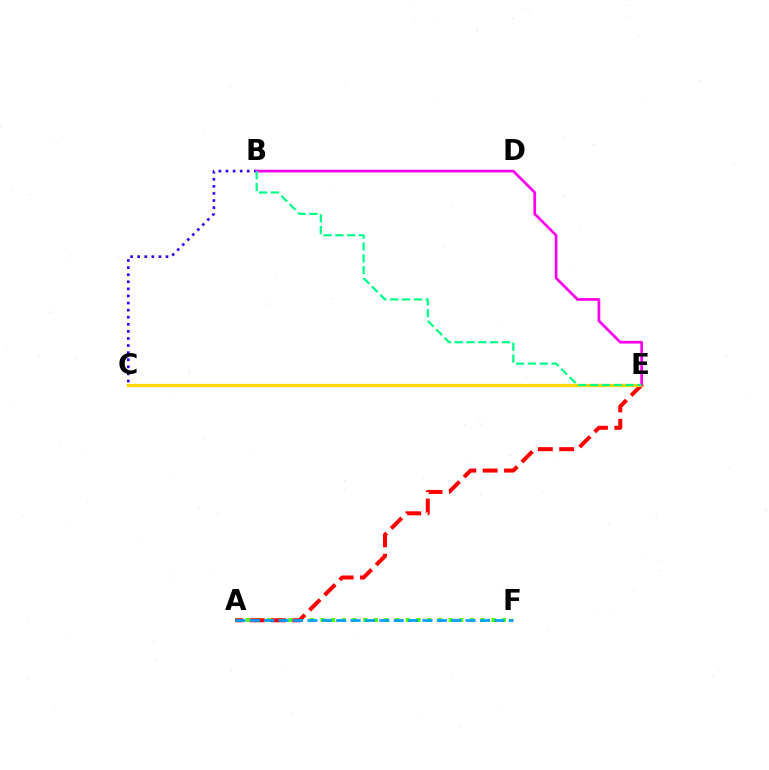{('A', 'F'): [{'color': '#4fff00', 'line_style': 'dotted', 'thickness': 2.9}, {'color': '#009eff', 'line_style': 'dashed', 'thickness': 1.95}], ('A', 'E'): [{'color': '#ff0000', 'line_style': 'dashed', 'thickness': 2.9}], ('B', 'C'): [{'color': '#3700ff', 'line_style': 'dotted', 'thickness': 1.93}], ('C', 'E'): [{'color': '#ffd500', 'line_style': 'solid', 'thickness': 2.34}], ('B', 'E'): [{'color': '#ff00ed', 'line_style': 'solid', 'thickness': 1.95}, {'color': '#00ff86', 'line_style': 'dashed', 'thickness': 1.61}]}